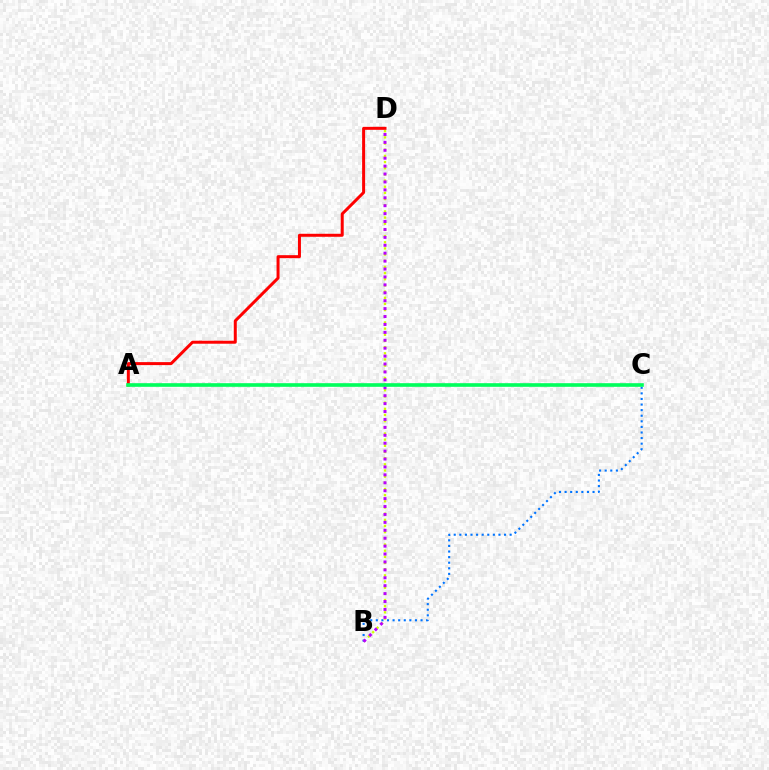{('B', 'D'): [{'color': '#d1ff00', 'line_style': 'dotted', 'thickness': 1.68}, {'color': '#b900ff', 'line_style': 'dotted', 'thickness': 2.15}], ('A', 'D'): [{'color': '#ff0000', 'line_style': 'solid', 'thickness': 2.15}], ('B', 'C'): [{'color': '#0074ff', 'line_style': 'dotted', 'thickness': 1.52}], ('A', 'C'): [{'color': '#00ff5c', 'line_style': 'solid', 'thickness': 2.61}]}